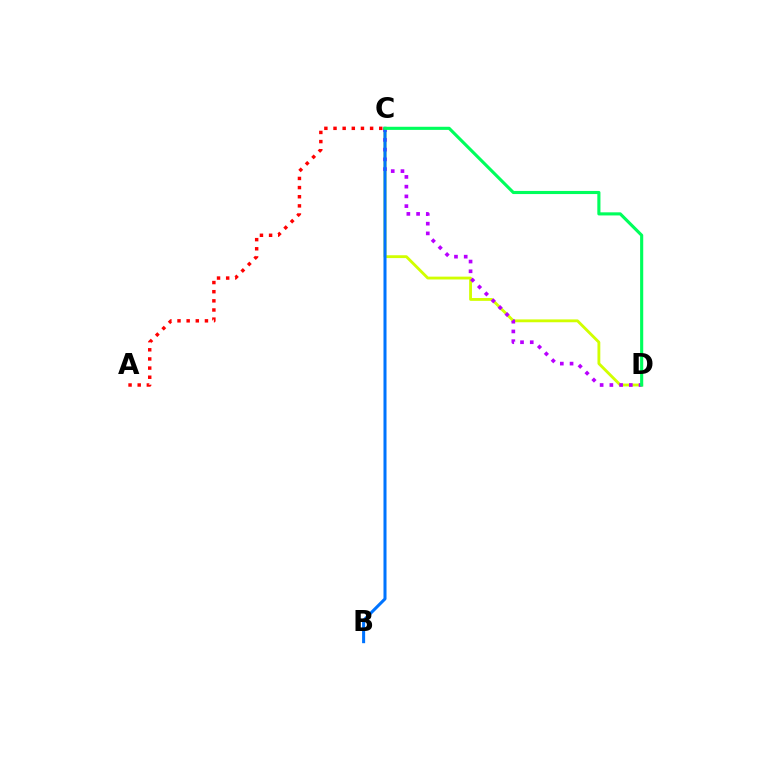{('C', 'D'): [{'color': '#d1ff00', 'line_style': 'solid', 'thickness': 2.04}, {'color': '#b900ff', 'line_style': 'dotted', 'thickness': 2.64}, {'color': '#00ff5c', 'line_style': 'solid', 'thickness': 2.25}], ('B', 'C'): [{'color': '#0074ff', 'line_style': 'solid', 'thickness': 2.18}], ('A', 'C'): [{'color': '#ff0000', 'line_style': 'dotted', 'thickness': 2.48}]}